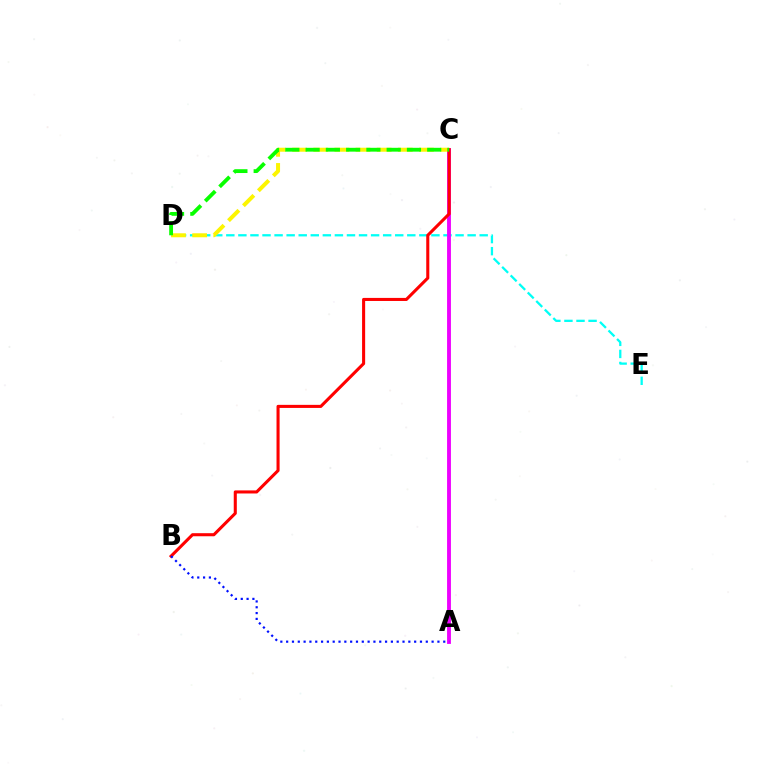{('D', 'E'): [{'color': '#00fff6', 'line_style': 'dashed', 'thickness': 1.64}], ('A', 'C'): [{'color': '#ee00ff', 'line_style': 'solid', 'thickness': 2.78}], ('C', 'D'): [{'color': '#fcf500', 'line_style': 'dashed', 'thickness': 2.87}, {'color': '#08ff00', 'line_style': 'dashed', 'thickness': 2.75}], ('B', 'C'): [{'color': '#ff0000', 'line_style': 'solid', 'thickness': 2.21}], ('A', 'B'): [{'color': '#0010ff', 'line_style': 'dotted', 'thickness': 1.58}]}